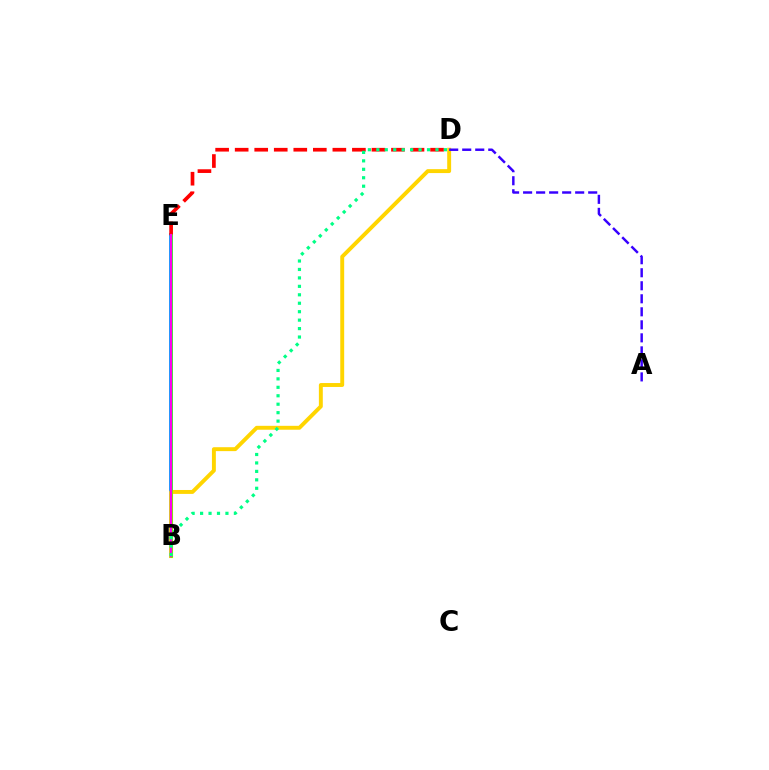{('B', 'E'): [{'color': '#009eff', 'line_style': 'solid', 'thickness': 2.77}, {'color': '#4fff00', 'line_style': 'solid', 'thickness': 1.85}, {'color': '#ff00ed', 'line_style': 'solid', 'thickness': 1.58}], ('D', 'E'): [{'color': '#ff0000', 'line_style': 'dashed', 'thickness': 2.65}], ('B', 'D'): [{'color': '#ffd500', 'line_style': 'solid', 'thickness': 2.82}, {'color': '#00ff86', 'line_style': 'dotted', 'thickness': 2.3}], ('A', 'D'): [{'color': '#3700ff', 'line_style': 'dashed', 'thickness': 1.77}]}